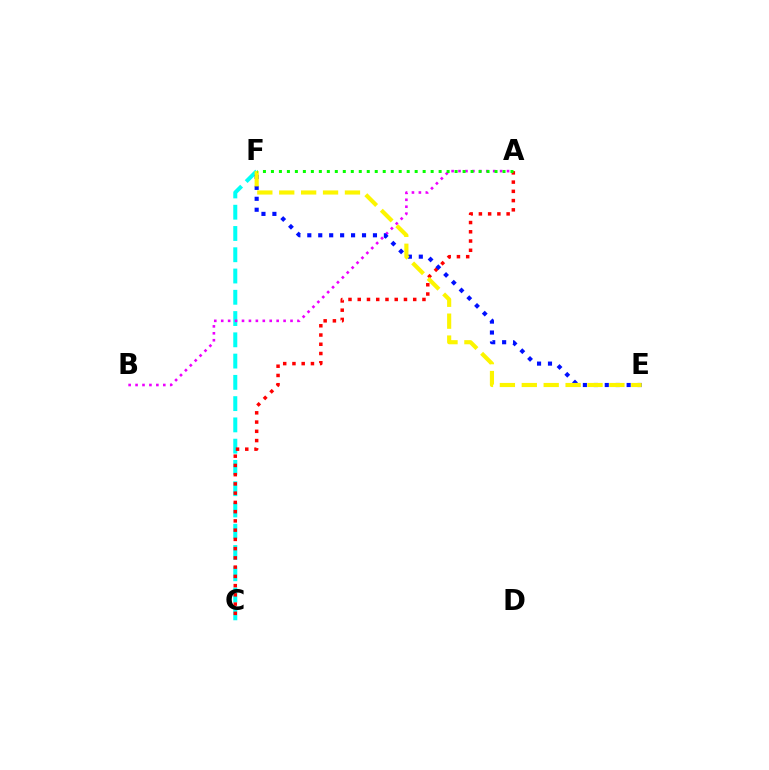{('C', 'F'): [{'color': '#00fff6', 'line_style': 'dashed', 'thickness': 2.89}], ('A', 'C'): [{'color': '#ff0000', 'line_style': 'dotted', 'thickness': 2.51}], ('A', 'B'): [{'color': '#ee00ff', 'line_style': 'dotted', 'thickness': 1.88}], ('E', 'F'): [{'color': '#0010ff', 'line_style': 'dotted', 'thickness': 2.97}, {'color': '#fcf500', 'line_style': 'dashed', 'thickness': 2.98}], ('A', 'F'): [{'color': '#08ff00', 'line_style': 'dotted', 'thickness': 2.17}]}